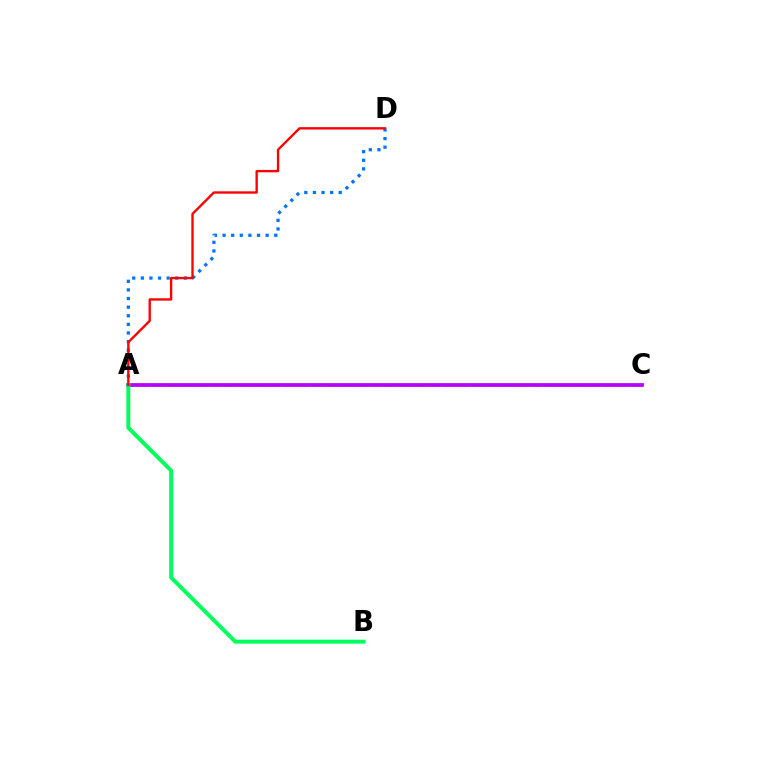{('A', 'D'): [{'color': '#0074ff', 'line_style': 'dotted', 'thickness': 2.34}, {'color': '#ff0000', 'line_style': 'solid', 'thickness': 1.7}], ('A', 'C'): [{'color': '#d1ff00', 'line_style': 'dashed', 'thickness': 1.97}, {'color': '#b900ff', 'line_style': 'solid', 'thickness': 2.69}], ('A', 'B'): [{'color': '#00ff5c', 'line_style': 'solid', 'thickness': 2.83}]}